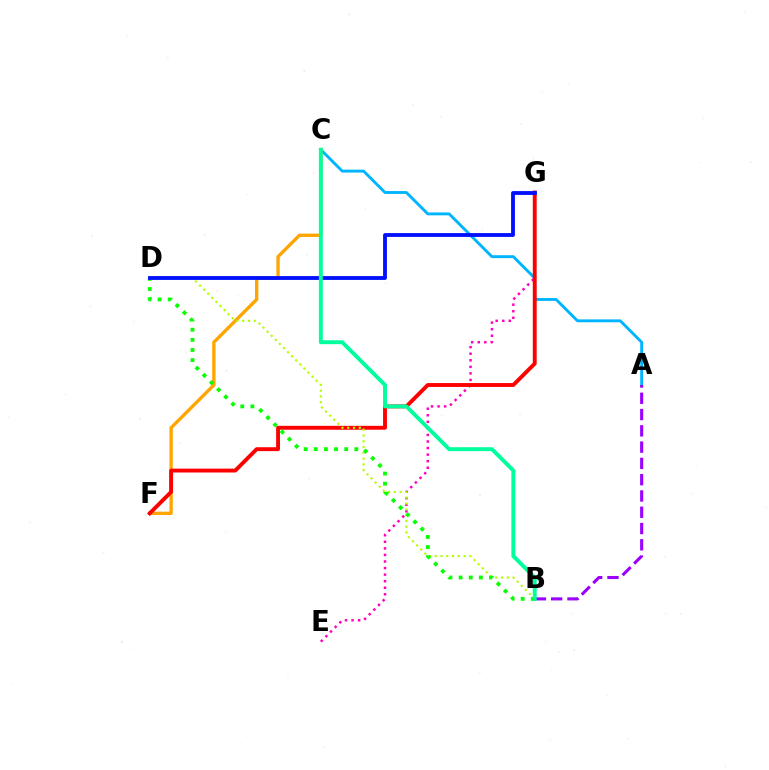{('E', 'G'): [{'color': '#ff00bd', 'line_style': 'dotted', 'thickness': 1.78}], ('A', 'C'): [{'color': '#00b5ff', 'line_style': 'solid', 'thickness': 2.08}], ('A', 'B'): [{'color': '#9b00ff', 'line_style': 'dashed', 'thickness': 2.21}], ('C', 'F'): [{'color': '#ffa500', 'line_style': 'solid', 'thickness': 2.41}], ('F', 'G'): [{'color': '#ff0000', 'line_style': 'solid', 'thickness': 2.8}], ('B', 'D'): [{'color': '#b3ff00', 'line_style': 'dotted', 'thickness': 1.57}, {'color': '#08ff00', 'line_style': 'dotted', 'thickness': 2.75}], ('D', 'G'): [{'color': '#0010ff', 'line_style': 'solid', 'thickness': 2.76}], ('B', 'C'): [{'color': '#00ff9d', 'line_style': 'solid', 'thickness': 2.81}]}